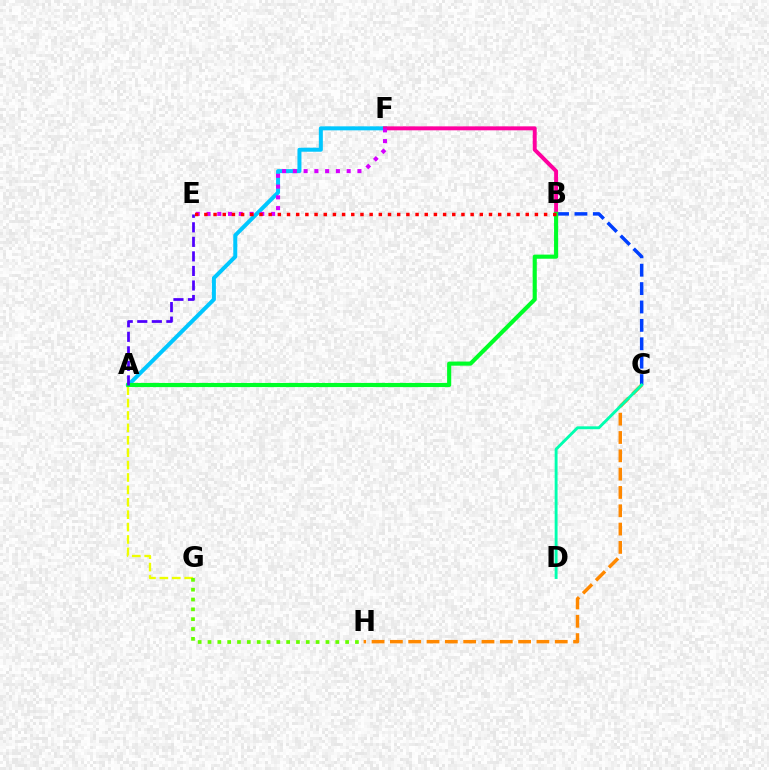{('A', 'F'): [{'color': '#00c7ff', 'line_style': 'solid', 'thickness': 2.88}], ('A', 'G'): [{'color': '#eeff00', 'line_style': 'dashed', 'thickness': 1.68}], ('B', 'C'): [{'color': '#003fff', 'line_style': 'dashed', 'thickness': 2.5}], ('B', 'F'): [{'color': '#ff00a0', 'line_style': 'solid', 'thickness': 2.84}], ('A', 'B'): [{'color': '#00ff27', 'line_style': 'solid', 'thickness': 2.96}], ('C', 'H'): [{'color': '#ff8800', 'line_style': 'dashed', 'thickness': 2.49}], ('G', 'H'): [{'color': '#66ff00', 'line_style': 'dotted', 'thickness': 2.67}], ('E', 'F'): [{'color': '#d600ff', 'line_style': 'dotted', 'thickness': 2.92}], ('C', 'D'): [{'color': '#00ffaf', 'line_style': 'solid', 'thickness': 2.08}], ('A', 'E'): [{'color': '#4f00ff', 'line_style': 'dashed', 'thickness': 1.98}], ('B', 'E'): [{'color': '#ff0000', 'line_style': 'dotted', 'thickness': 2.49}]}